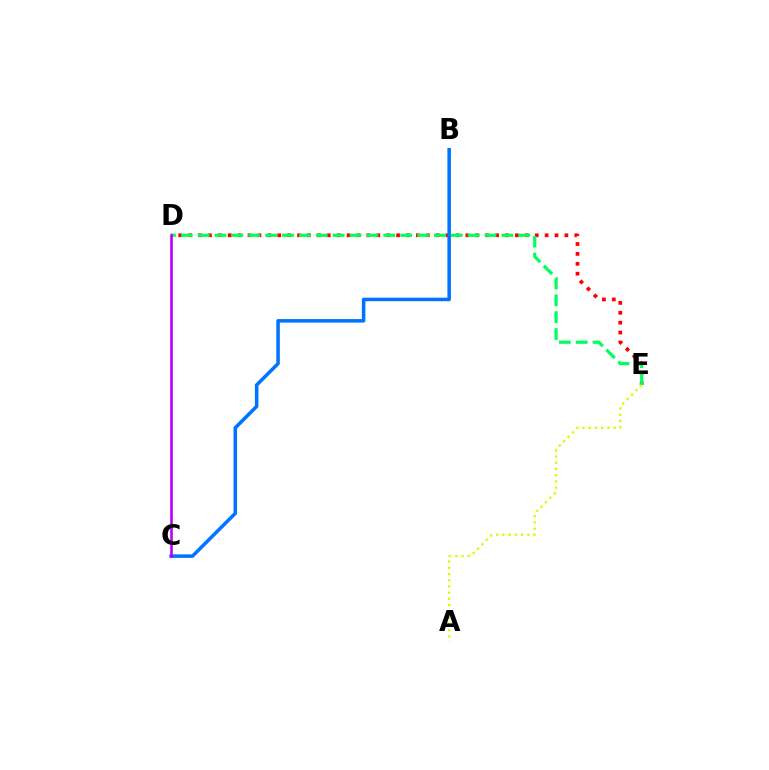{('D', 'E'): [{'color': '#ff0000', 'line_style': 'dotted', 'thickness': 2.69}, {'color': '#00ff5c', 'line_style': 'dashed', 'thickness': 2.29}], ('B', 'C'): [{'color': '#0074ff', 'line_style': 'solid', 'thickness': 2.55}], ('C', 'D'): [{'color': '#b900ff', 'line_style': 'solid', 'thickness': 1.89}], ('A', 'E'): [{'color': '#d1ff00', 'line_style': 'dotted', 'thickness': 1.69}]}